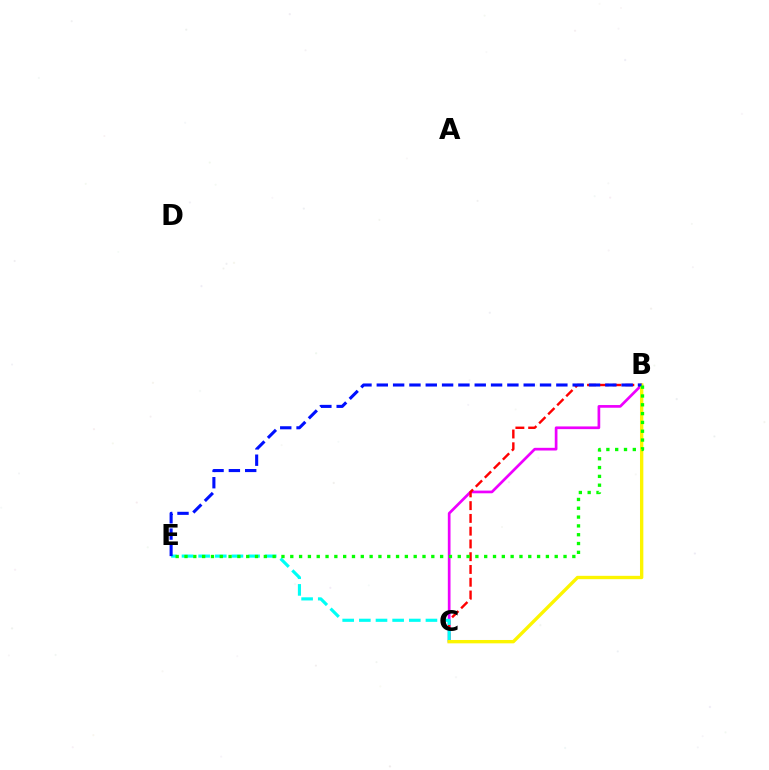{('B', 'C'): [{'color': '#ee00ff', 'line_style': 'solid', 'thickness': 1.94}, {'color': '#ff0000', 'line_style': 'dashed', 'thickness': 1.73}, {'color': '#fcf500', 'line_style': 'solid', 'thickness': 2.41}], ('C', 'E'): [{'color': '#00fff6', 'line_style': 'dashed', 'thickness': 2.26}], ('B', 'E'): [{'color': '#0010ff', 'line_style': 'dashed', 'thickness': 2.22}, {'color': '#08ff00', 'line_style': 'dotted', 'thickness': 2.39}]}